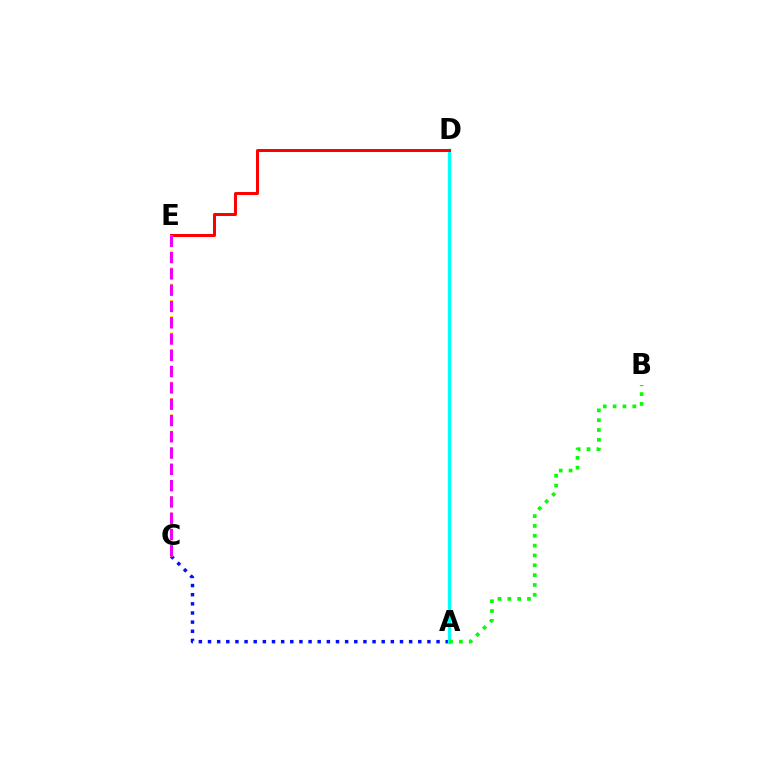{('A', 'C'): [{'color': '#0010ff', 'line_style': 'dotted', 'thickness': 2.48}], ('A', 'D'): [{'color': '#00fff6', 'line_style': 'solid', 'thickness': 2.37}], ('A', 'B'): [{'color': '#08ff00', 'line_style': 'dotted', 'thickness': 2.67}], ('D', 'E'): [{'color': '#ff0000', 'line_style': 'solid', 'thickness': 2.16}], ('C', 'E'): [{'color': '#fcf500', 'line_style': 'dotted', 'thickness': 2.22}, {'color': '#ee00ff', 'line_style': 'dashed', 'thickness': 2.21}]}